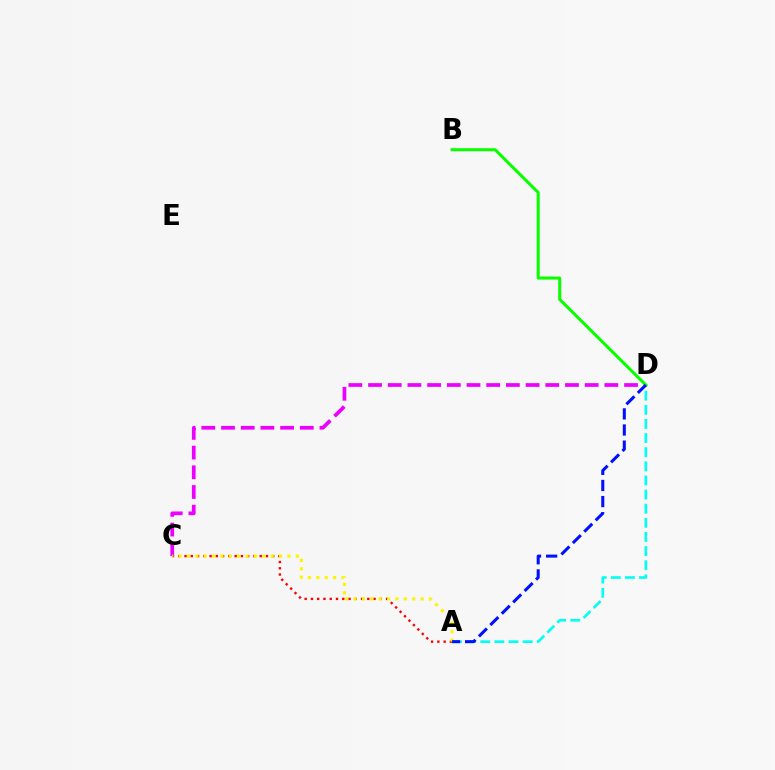{('A', 'D'): [{'color': '#00fff6', 'line_style': 'dashed', 'thickness': 1.92}, {'color': '#0010ff', 'line_style': 'dashed', 'thickness': 2.19}], ('A', 'C'): [{'color': '#ff0000', 'line_style': 'dotted', 'thickness': 1.7}, {'color': '#fcf500', 'line_style': 'dotted', 'thickness': 2.28}], ('C', 'D'): [{'color': '#ee00ff', 'line_style': 'dashed', 'thickness': 2.68}], ('B', 'D'): [{'color': '#08ff00', 'line_style': 'solid', 'thickness': 2.19}]}